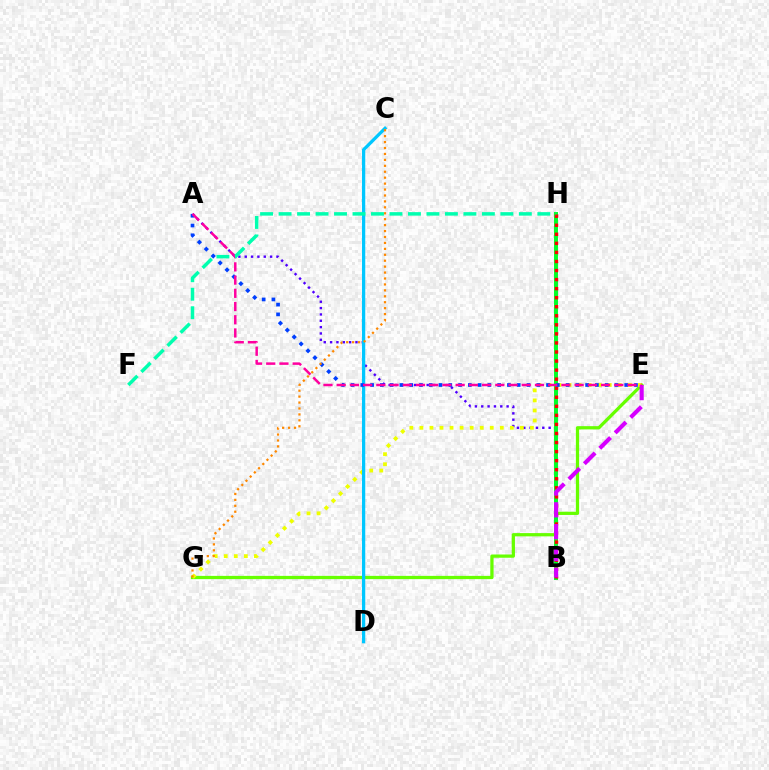{('A', 'B'): [{'color': '#4f00ff', 'line_style': 'dotted', 'thickness': 1.72}], ('E', 'G'): [{'color': '#66ff00', 'line_style': 'solid', 'thickness': 2.34}, {'color': '#eeff00', 'line_style': 'dotted', 'thickness': 2.73}], ('B', 'H'): [{'color': '#00ff27', 'line_style': 'solid', 'thickness': 2.84}, {'color': '#ff0000', 'line_style': 'dotted', 'thickness': 2.46}], ('B', 'E'): [{'color': '#d600ff', 'line_style': 'dashed', 'thickness': 2.96}], ('C', 'D'): [{'color': '#00c7ff', 'line_style': 'solid', 'thickness': 2.35}], ('A', 'E'): [{'color': '#003fff', 'line_style': 'dotted', 'thickness': 2.66}, {'color': '#ff00a0', 'line_style': 'dashed', 'thickness': 1.8}], ('C', 'G'): [{'color': '#ff8800', 'line_style': 'dotted', 'thickness': 1.61}], ('F', 'H'): [{'color': '#00ffaf', 'line_style': 'dashed', 'thickness': 2.51}]}